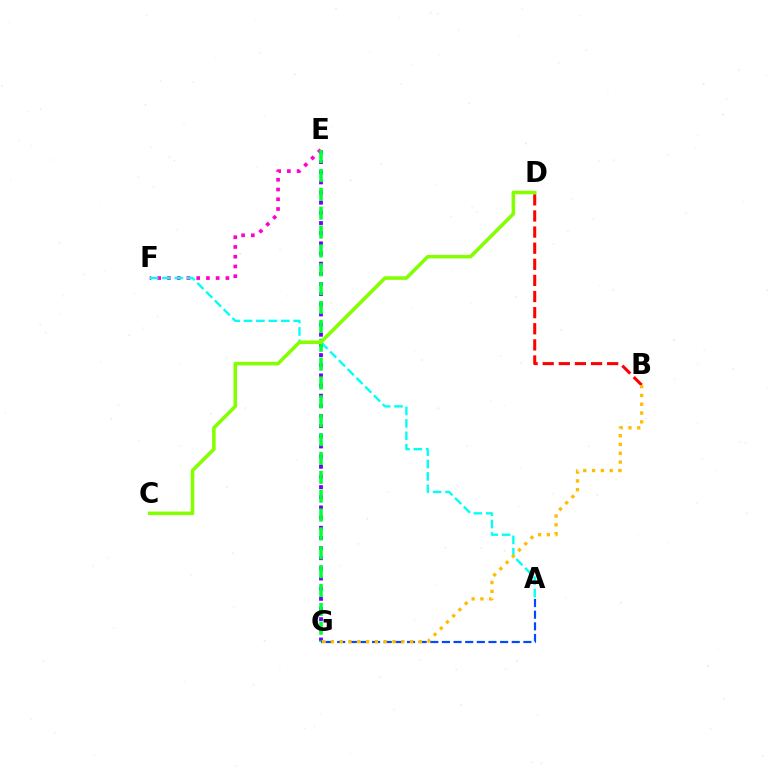{('E', 'F'): [{'color': '#ff00cf', 'line_style': 'dotted', 'thickness': 2.65}], ('E', 'G'): [{'color': '#7200ff', 'line_style': 'dotted', 'thickness': 2.76}, {'color': '#00ff39', 'line_style': 'dashed', 'thickness': 2.56}], ('A', 'F'): [{'color': '#00fff6', 'line_style': 'dashed', 'thickness': 1.69}], ('B', 'D'): [{'color': '#ff0000', 'line_style': 'dashed', 'thickness': 2.19}], ('C', 'D'): [{'color': '#84ff00', 'line_style': 'solid', 'thickness': 2.55}], ('A', 'G'): [{'color': '#004bff', 'line_style': 'dashed', 'thickness': 1.58}], ('B', 'G'): [{'color': '#ffbd00', 'line_style': 'dotted', 'thickness': 2.39}]}